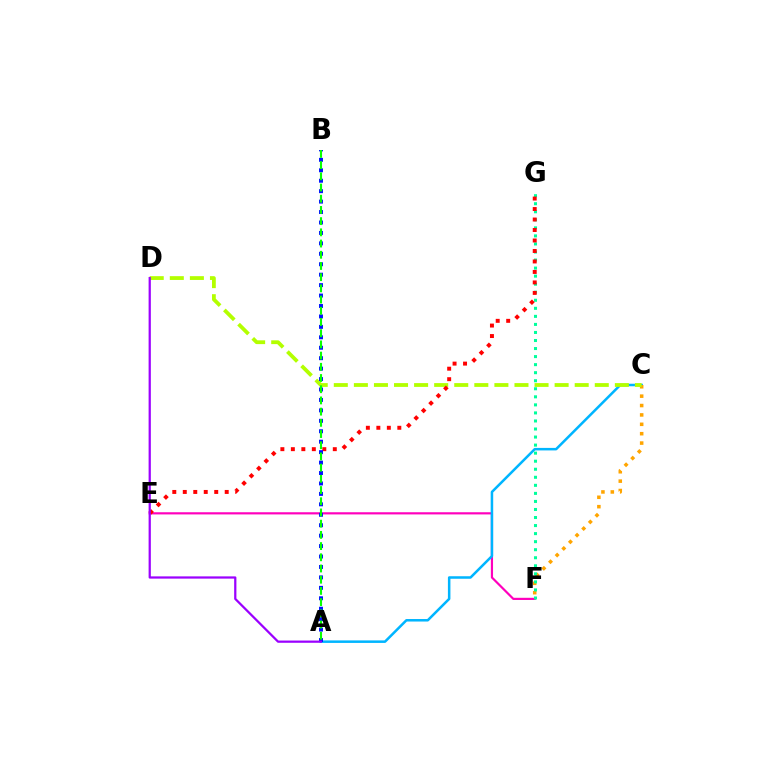{('E', 'F'): [{'color': '#ff00bd', 'line_style': 'solid', 'thickness': 1.57}], ('A', 'C'): [{'color': '#00b5ff', 'line_style': 'solid', 'thickness': 1.81}], ('C', 'F'): [{'color': '#ffa500', 'line_style': 'dotted', 'thickness': 2.55}], ('C', 'D'): [{'color': '#b3ff00', 'line_style': 'dashed', 'thickness': 2.73}], ('F', 'G'): [{'color': '#00ff9d', 'line_style': 'dotted', 'thickness': 2.19}], ('E', 'G'): [{'color': '#ff0000', 'line_style': 'dotted', 'thickness': 2.85}], ('A', 'B'): [{'color': '#0010ff', 'line_style': 'dotted', 'thickness': 2.84}, {'color': '#08ff00', 'line_style': 'dashed', 'thickness': 1.52}], ('A', 'D'): [{'color': '#9b00ff', 'line_style': 'solid', 'thickness': 1.61}]}